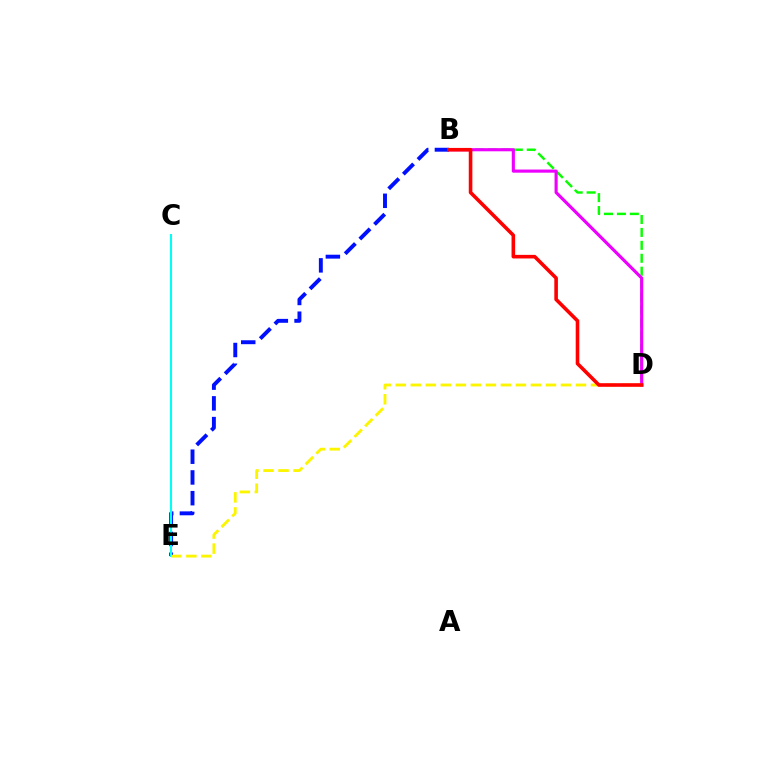{('B', 'E'): [{'color': '#0010ff', 'line_style': 'dashed', 'thickness': 2.82}], ('B', 'D'): [{'color': '#08ff00', 'line_style': 'dashed', 'thickness': 1.76}, {'color': '#ee00ff', 'line_style': 'solid', 'thickness': 2.26}, {'color': '#ff0000', 'line_style': 'solid', 'thickness': 2.59}], ('C', 'E'): [{'color': '#00fff6', 'line_style': 'solid', 'thickness': 1.5}], ('D', 'E'): [{'color': '#fcf500', 'line_style': 'dashed', 'thickness': 2.04}]}